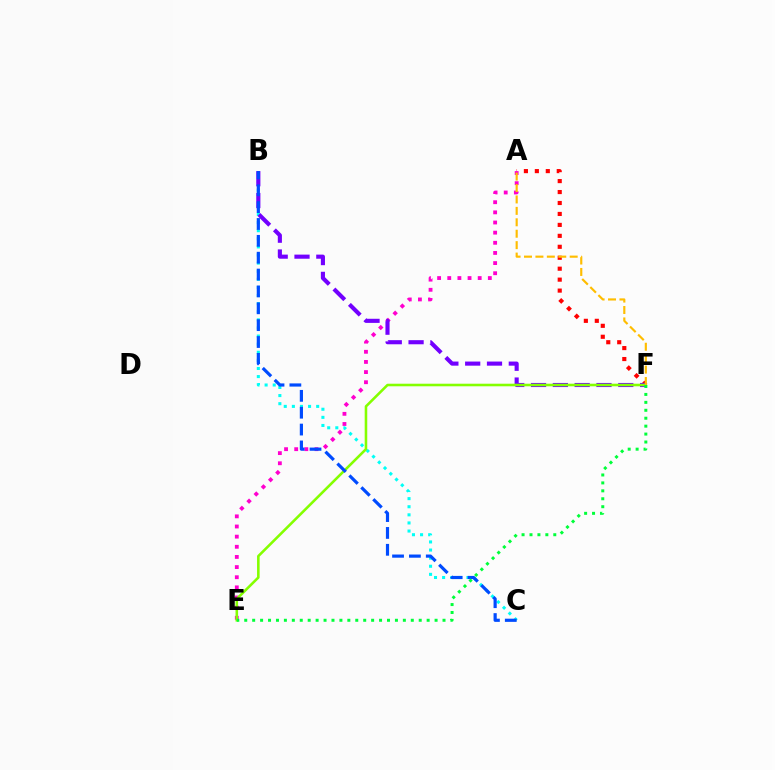{('A', 'F'): [{'color': '#ff0000', 'line_style': 'dotted', 'thickness': 2.98}, {'color': '#ffbd00', 'line_style': 'dashed', 'thickness': 1.55}], ('B', 'C'): [{'color': '#00fff6', 'line_style': 'dotted', 'thickness': 2.2}, {'color': '#004bff', 'line_style': 'dashed', 'thickness': 2.29}], ('A', 'E'): [{'color': '#ff00cf', 'line_style': 'dotted', 'thickness': 2.76}], ('B', 'F'): [{'color': '#7200ff', 'line_style': 'dashed', 'thickness': 2.96}], ('E', 'F'): [{'color': '#84ff00', 'line_style': 'solid', 'thickness': 1.85}, {'color': '#00ff39', 'line_style': 'dotted', 'thickness': 2.15}]}